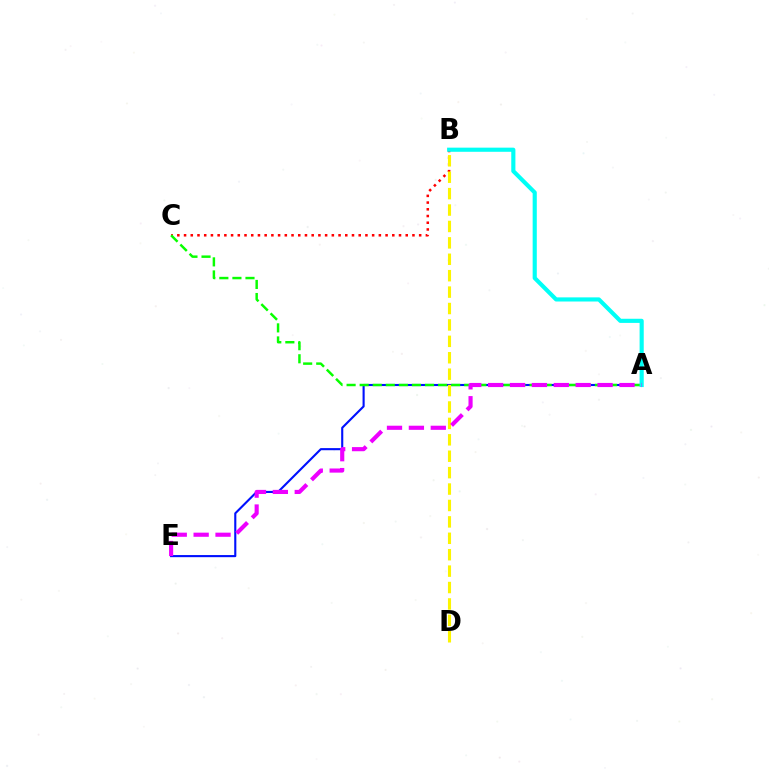{('A', 'E'): [{'color': '#0010ff', 'line_style': 'solid', 'thickness': 1.52}, {'color': '#ee00ff', 'line_style': 'dashed', 'thickness': 2.97}], ('B', 'C'): [{'color': '#ff0000', 'line_style': 'dotted', 'thickness': 1.83}], ('A', 'C'): [{'color': '#08ff00', 'line_style': 'dashed', 'thickness': 1.78}], ('A', 'B'): [{'color': '#00fff6', 'line_style': 'solid', 'thickness': 2.98}], ('B', 'D'): [{'color': '#fcf500', 'line_style': 'dashed', 'thickness': 2.23}]}